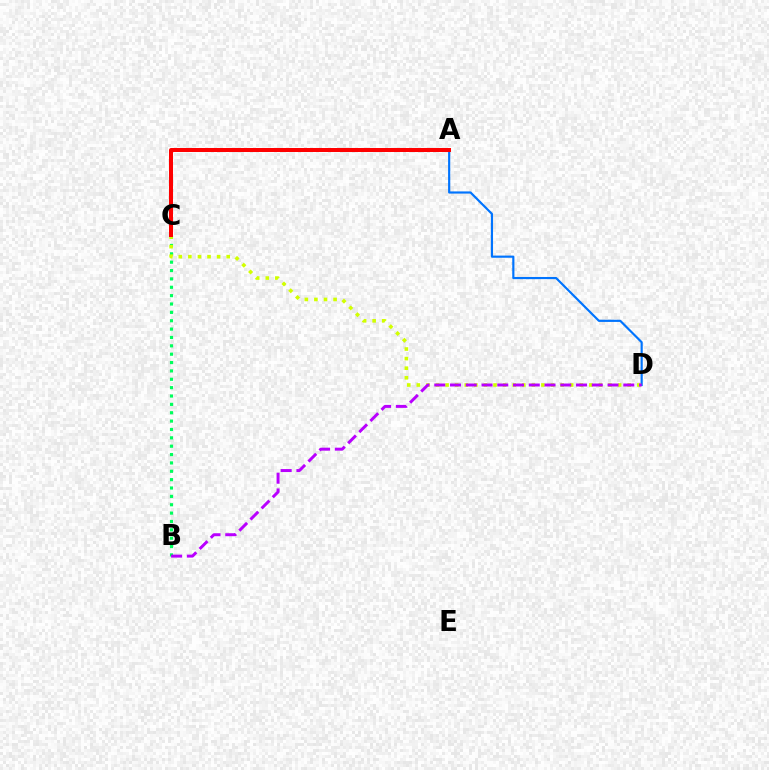{('B', 'C'): [{'color': '#00ff5c', 'line_style': 'dotted', 'thickness': 2.27}], ('A', 'D'): [{'color': '#0074ff', 'line_style': 'solid', 'thickness': 1.56}], ('C', 'D'): [{'color': '#d1ff00', 'line_style': 'dotted', 'thickness': 2.6}], ('B', 'D'): [{'color': '#b900ff', 'line_style': 'dashed', 'thickness': 2.14}], ('A', 'C'): [{'color': '#ff0000', 'line_style': 'solid', 'thickness': 2.88}]}